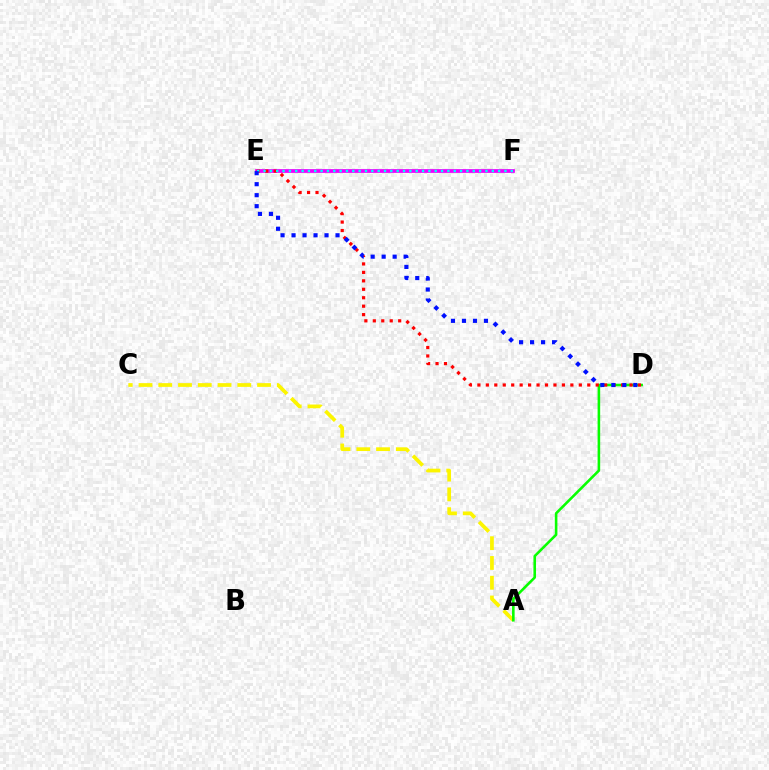{('A', 'C'): [{'color': '#fcf500', 'line_style': 'dashed', 'thickness': 2.68}], ('E', 'F'): [{'color': '#ee00ff', 'line_style': 'solid', 'thickness': 2.7}, {'color': '#00fff6', 'line_style': 'dotted', 'thickness': 1.72}], ('A', 'D'): [{'color': '#08ff00', 'line_style': 'solid', 'thickness': 1.87}], ('D', 'E'): [{'color': '#ff0000', 'line_style': 'dotted', 'thickness': 2.3}, {'color': '#0010ff', 'line_style': 'dotted', 'thickness': 2.99}]}